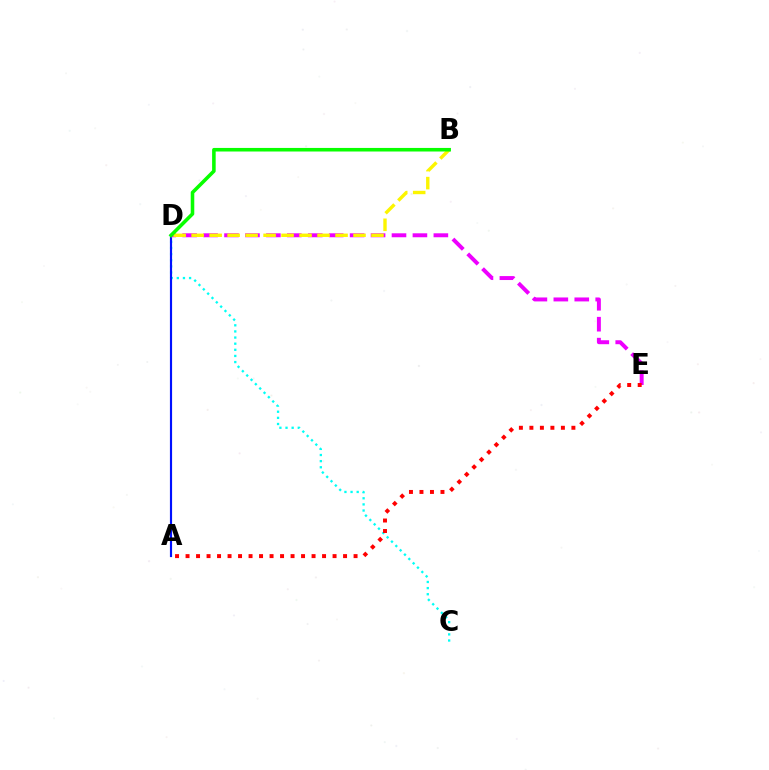{('C', 'D'): [{'color': '#00fff6', 'line_style': 'dotted', 'thickness': 1.66}], ('A', 'D'): [{'color': '#0010ff', 'line_style': 'solid', 'thickness': 1.56}], ('D', 'E'): [{'color': '#ee00ff', 'line_style': 'dashed', 'thickness': 2.84}], ('B', 'D'): [{'color': '#fcf500', 'line_style': 'dashed', 'thickness': 2.44}, {'color': '#08ff00', 'line_style': 'solid', 'thickness': 2.57}], ('A', 'E'): [{'color': '#ff0000', 'line_style': 'dotted', 'thickness': 2.85}]}